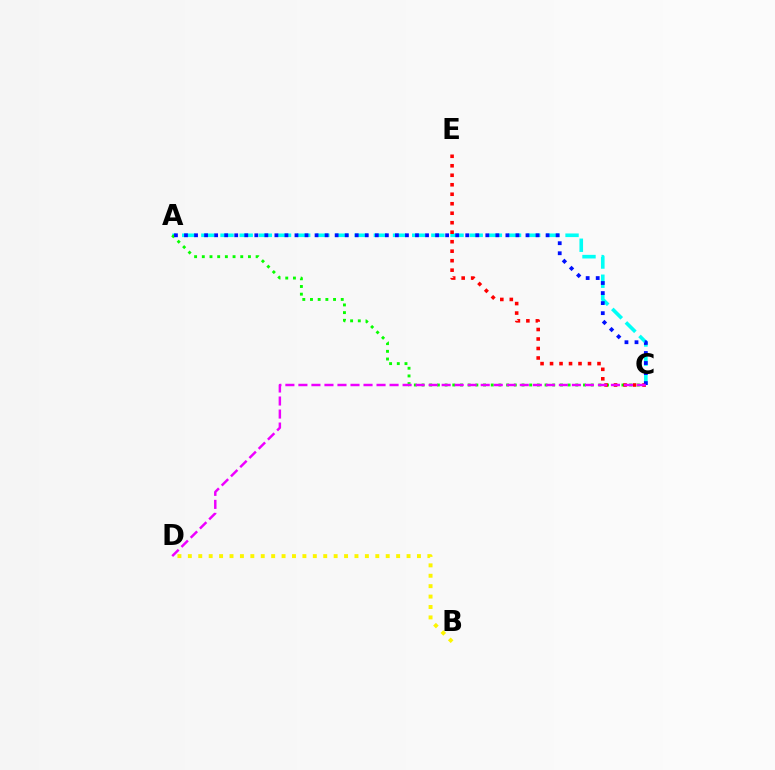{('A', 'C'): [{'color': '#00fff6', 'line_style': 'dashed', 'thickness': 2.6}, {'color': '#08ff00', 'line_style': 'dotted', 'thickness': 2.09}, {'color': '#0010ff', 'line_style': 'dotted', 'thickness': 2.73}], ('B', 'D'): [{'color': '#fcf500', 'line_style': 'dotted', 'thickness': 2.83}], ('C', 'E'): [{'color': '#ff0000', 'line_style': 'dotted', 'thickness': 2.58}], ('C', 'D'): [{'color': '#ee00ff', 'line_style': 'dashed', 'thickness': 1.77}]}